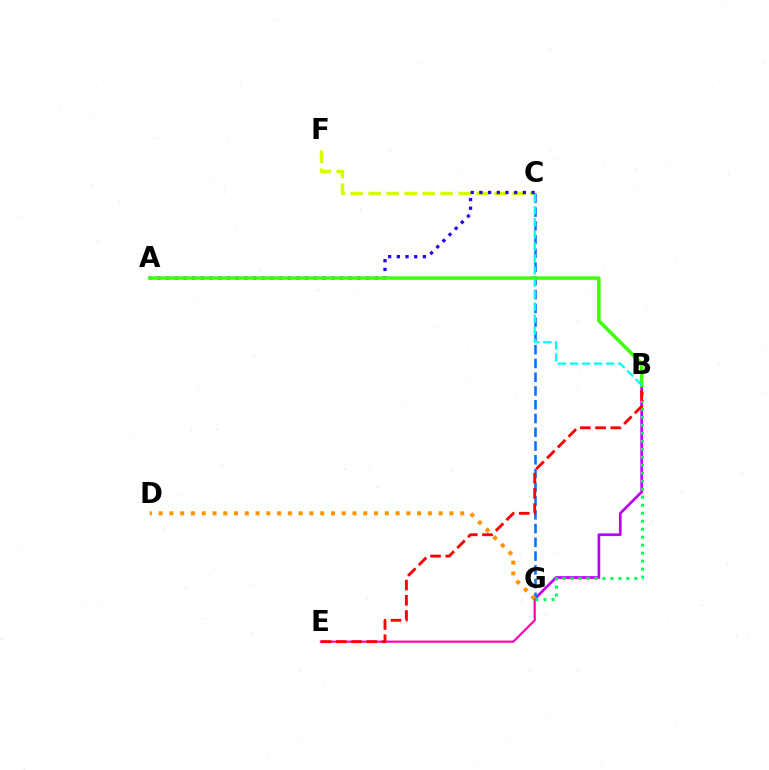{('C', 'F'): [{'color': '#d1ff00', 'line_style': 'dashed', 'thickness': 2.44}], ('E', 'G'): [{'color': '#ff00ac', 'line_style': 'solid', 'thickness': 1.55}], ('B', 'G'): [{'color': '#b900ff', 'line_style': 'solid', 'thickness': 1.93}, {'color': '#00ff5c', 'line_style': 'dotted', 'thickness': 2.17}], ('C', 'G'): [{'color': '#0074ff', 'line_style': 'dashed', 'thickness': 1.87}], ('A', 'C'): [{'color': '#2500ff', 'line_style': 'dotted', 'thickness': 2.36}], ('B', 'E'): [{'color': '#ff0000', 'line_style': 'dashed', 'thickness': 2.07}], ('A', 'B'): [{'color': '#3dff00', 'line_style': 'solid', 'thickness': 2.5}], ('D', 'G'): [{'color': '#ff9400', 'line_style': 'dotted', 'thickness': 2.93}], ('B', 'C'): [{'color': '#00fff6', 'line_style': 'dashed', 'thickness': 1.64}]}